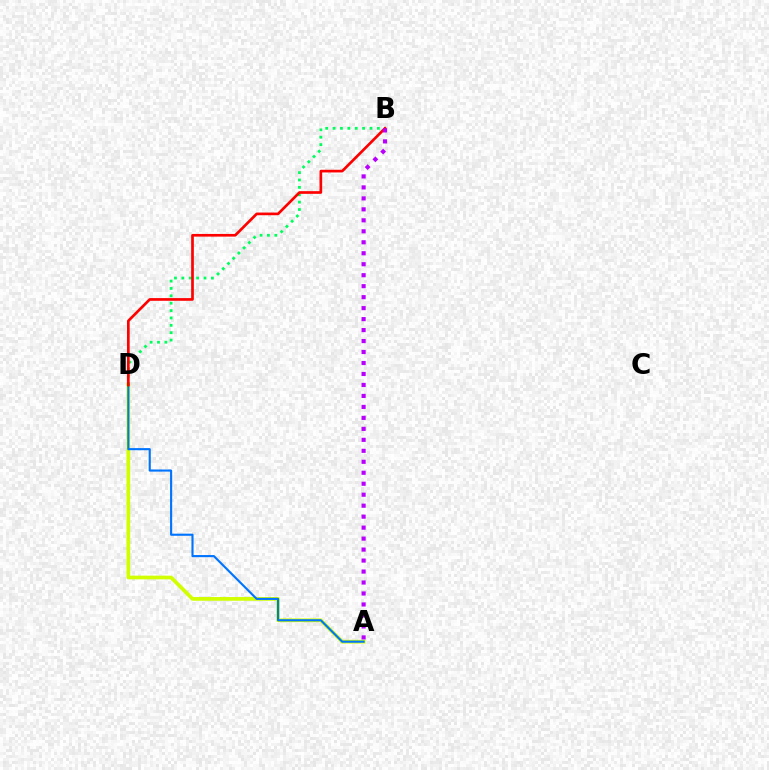{('A', 'D'): [{'color': '#d1ff00', 'line_style': 'solid', 'thickness': 2.67}, {'color': '#0074ff', 'line_style': 'solid', 'thickness': 1.53}], ('B', 'D'): [{'color': '#00ff5c', 'line_style': 'dotted', 'thickness': 2.0}, {'color': '#ff0000', 'line_style': 'solid', 'thickness': 1.93}], ('A', 'B'): [{'color': '#b900ff', 'line_style': 'dotted', 'thickness': 2.98}]}